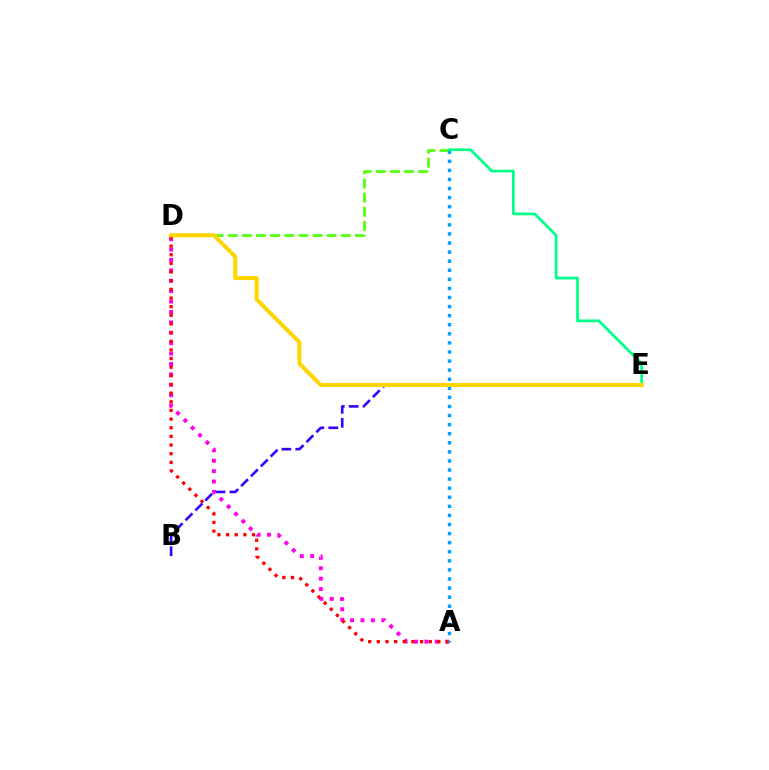{('A', 'D'): [{'color': '#ff00ed', 'line_style': 'dotted', 'thickness': 2.83}, {'color': '#ff0000', 'line_style': 'dotted', 'thickness': 2.35}], ('C', 'D'): [{'color': '#4fff00', 'line_style': 'dashed', 'thickness': 1.92}], ('B', 'E'): [{'color': '#3700ff', 'line_style': 'dashed', 'thickness': 1.89}], ('A', 'C'): [{'color': '#009eff', 'line_style': 'dotted', 'thickness': 2.47}], ('C', 'E'): [{'color': '#00ff86', 'line_style': 'solid', 'thickness': 1.98}], ('D', 'E'): [{'color': '#ffd500', 'line_style': 'solid', 'thickness': 2.91}]}